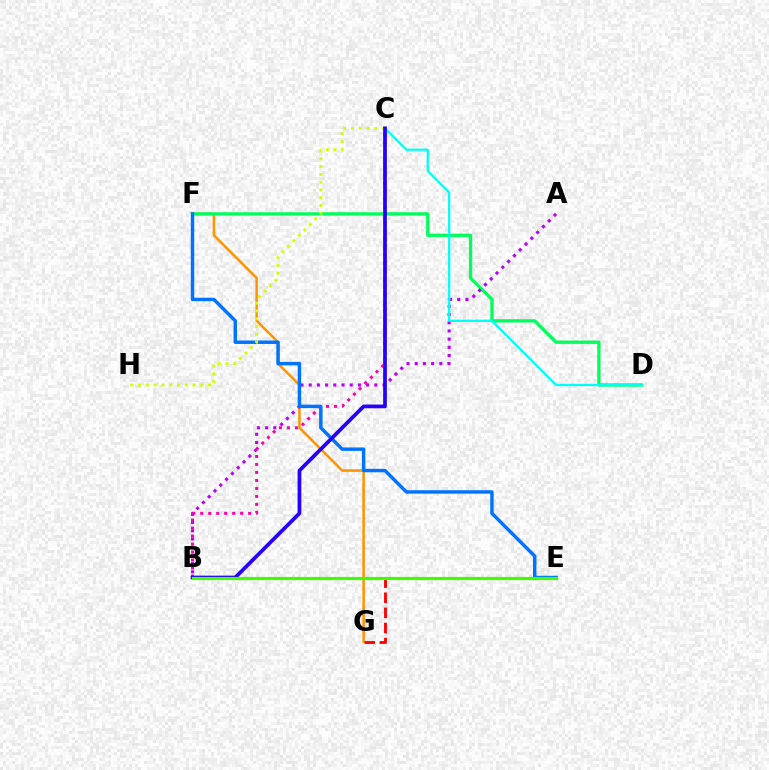{('F', 'G'): [{'color': '#ff9400', 'line_style': 'solid', 'thickness': 1.81}], ('D', 'F'): [{'color': '#00ff5c', 'line_style': 'solid', 'thickness': 2.37}], ('A', 'B'): [{'color': '#b900ff', 'line_style': 'dotted', 'thickness': 2.23}], ('C', 'D'): [{'color': '#00fff6', 'line_style': 'solid', 'thickness': 1.62}], ('E', 'G'): [{'color': '#ff0000', 'line_style': 'dashed', 'thickness': 2.05}], ('B', 'C'): [{'color': '#ff00ac', 'line_style': 'dotted', 'thickness': 2.17}, {'color': '#2500ff', 'line_style': 'solid', 'thickness': 2.68}], ('E', 'F'): [{'color': '#0074ff', 'line_style': 'solid', 'thickness': 2.48}], ('C', 'H'): [{'color': '#d1ff00', 'line_style': 'dotted', 'thickness': 2.11}], ('B', 'E'): [{'color': '#3dff00', 'line_style': 'solid', 'thickness': 2.28}]}